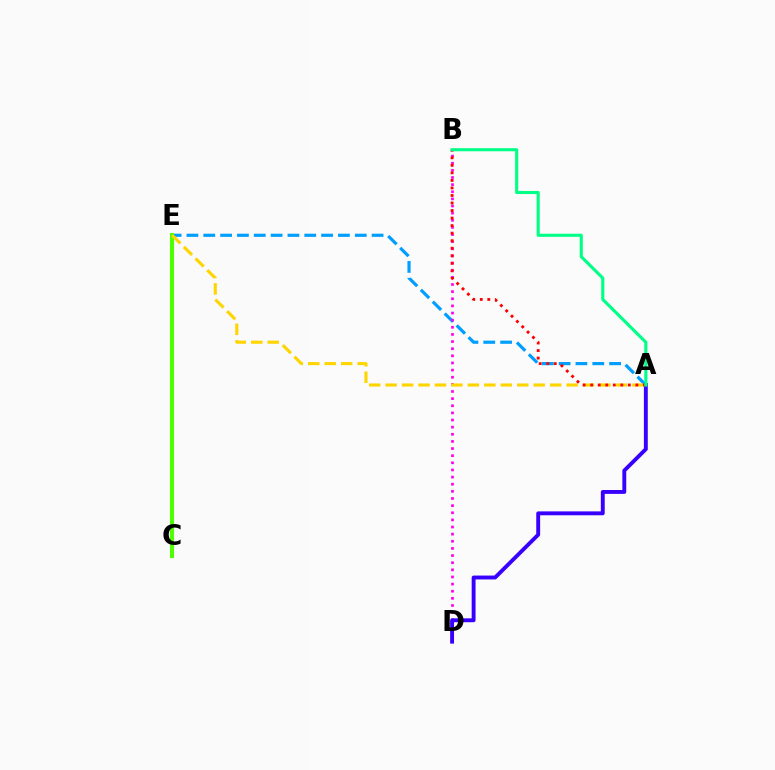{('A', 'E'): [{'color': '#009eff', 'line_style': 'dashed', 'thickness': 2.29}, {'color': '#ffd500', 'line_style': 'dashed', 'thickness': 2.24}], ('C', 'E'): [{'color': '#4fff00', 'line_style': 'solid', 'thickness': 2.94}], ('B', 'D'): [{'color': '#ff00ed', 'line_style': 'dotted', 'thickness': 1.94}], ('A', 'D'): [{'color': '#3700ff', 'line_style': 'solid', 'thickness': 2.79}], ('A', 'B'): [{'color': '#ff0000', 'line_style': 'dotted', 'thickness': 2.05}, {'color': '#00ff86', 'line_style': 'solid', 'thickness': 2.25}]}